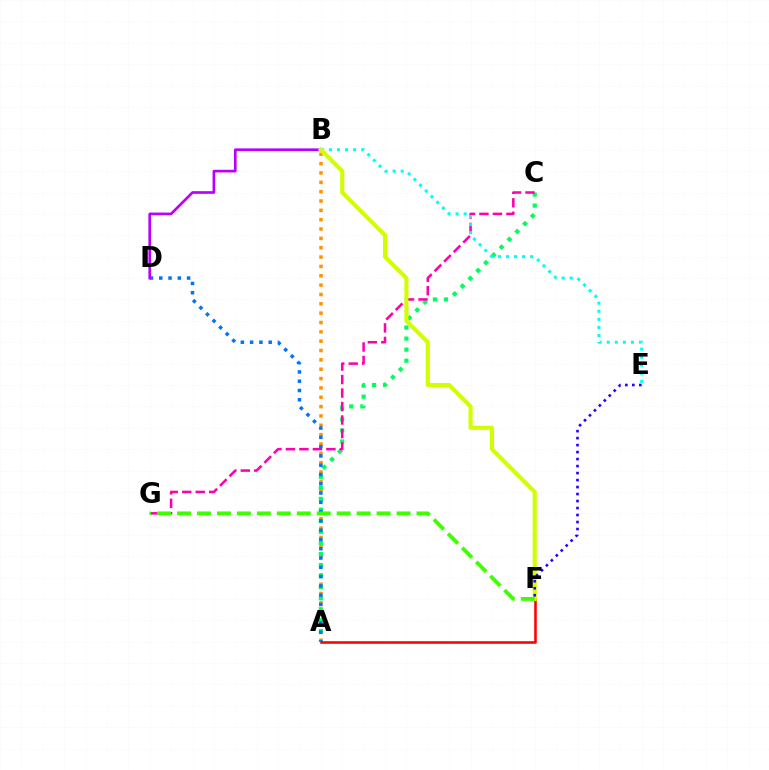{('A', 'B'): [{'color': '#ff9400', 'line_style': 'dotted', 'thickness': 2.54}], ('A', 'C'): [{'color': '#00ff5c', 'line_style': 'dotted', 'thickness': 3.0}], ('C', 'G'): [{'color': '#ff00ac', 'line_style': 'dashed', 'thickness': 1.83}], ('A', 'D'): [{'color': '#0074ff', 'line_style': 'dotted', 'thickness': 2.52}], ('B', 'E'): [{'color': '#00fff6', 'line_style': 'dotted', 'thickness': 2.19}], ('B', 'D'): [{'color': '#b900ff', 'line_style': 'solid', 'thickness': 1.93}], ('A', 'F'): [{'color': '#ff0000', 'line_style': 'solid', 'thickness': 1.85}], ('B', 'F'): [{'color': '#d1ff00', 'line_style': 'solid', 'thickness': 2.97}], ('E', 'F'): [{'color': '#2500ff', 'line_style': 'dotted', 'thickness': 1.9}], ('F', 'G'): [{'color': '#3dff00', 'line_style': 'dashed', 'thickness': 2.71}]}